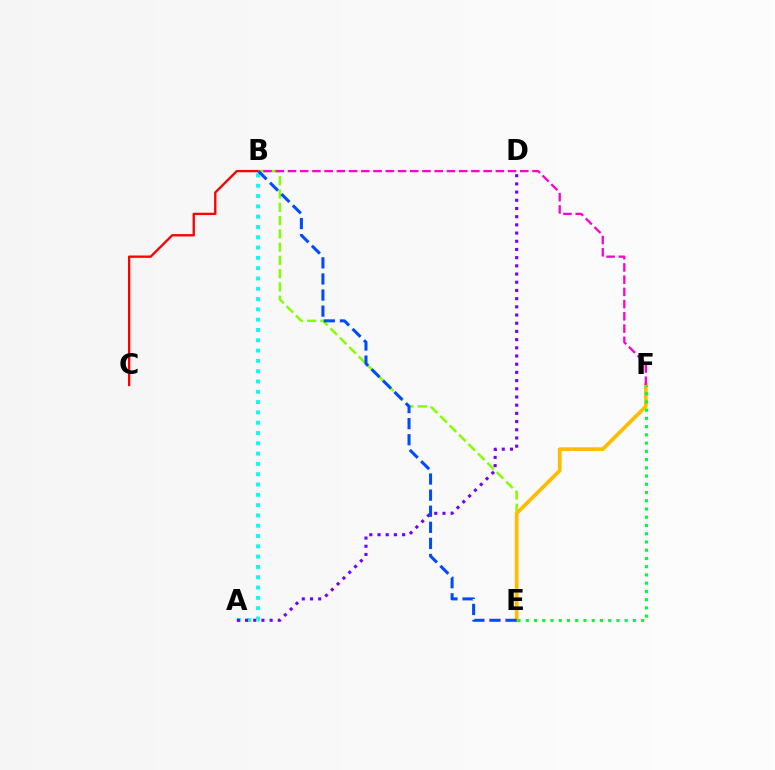{('B', 'C'): [{'color': '#ff0000', 'line_style': 'solid', 'thickness': 1.69}], ('A', 'B'): [{'color': '#00fff6', 'line_style': 'dotted', 'thickness': 2.8}], ('B', 'E'): [{'color': '#84ff00', 'line_style': 'dashed', 'thickness': 1.8}, {'color': '#004bff', 'line_style': 'dashed', 'thickness': 2.19}], ('E', 'F'): [{'color': '#ffbd00', 'line_style': 'solid', 'thickness': 2.68}, {'color': '#00ff39', 'line_style': 'dotted', 'thickness': 2.24}], ('B', 'F'): [{'color': '#ff00cf', 'line_style': 'dashed', 'thickness': 1.66}], ('A', 'D'): [{'color': '#7200ff', 'line_style': 'dotted', 'thickness': 2.23}]}